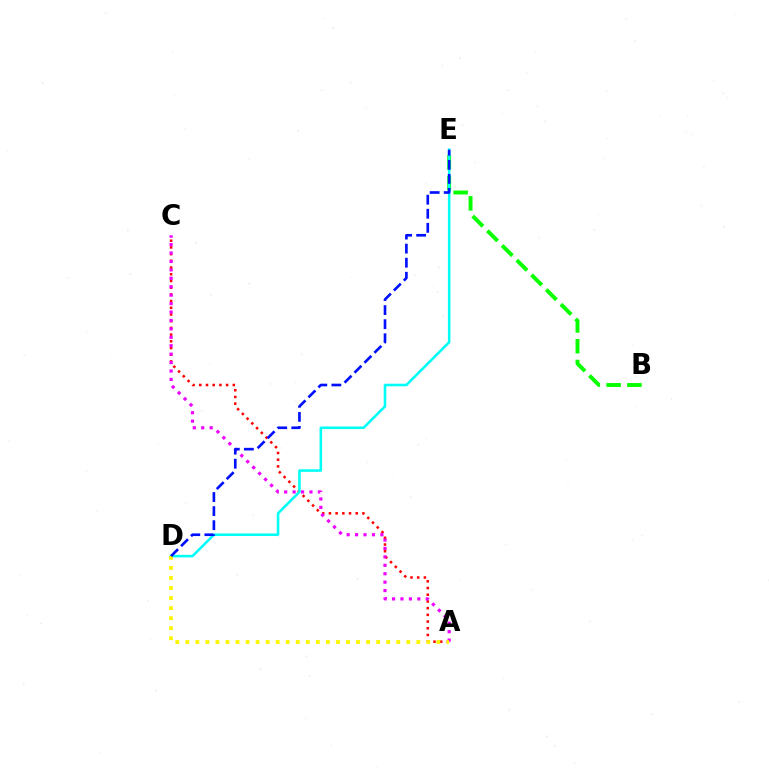{('B', 'E'): [{'color': '#08ff00', 'line_style': 'dashed', 'thickness': 2.82}], ('A', 'C'): [{'color': '#ff0000', 'line_style': 'dotted', 'thickness': 1.82}, {'color': '#ee00ff', 'line_style': 'dotted', 'thickness': 2.29}], ('D', 'E'): [{'color': '#00fff6', 'line_style': 'solid', 'thickness': 1.84}, {'color': '#0010ff', 'line_style': 'dashed', 'thickness': 1.91}], ('A', 'D'): [{'color': '#fcf500', 'line_style': 'dotted', 'thickness': 2.73}]}